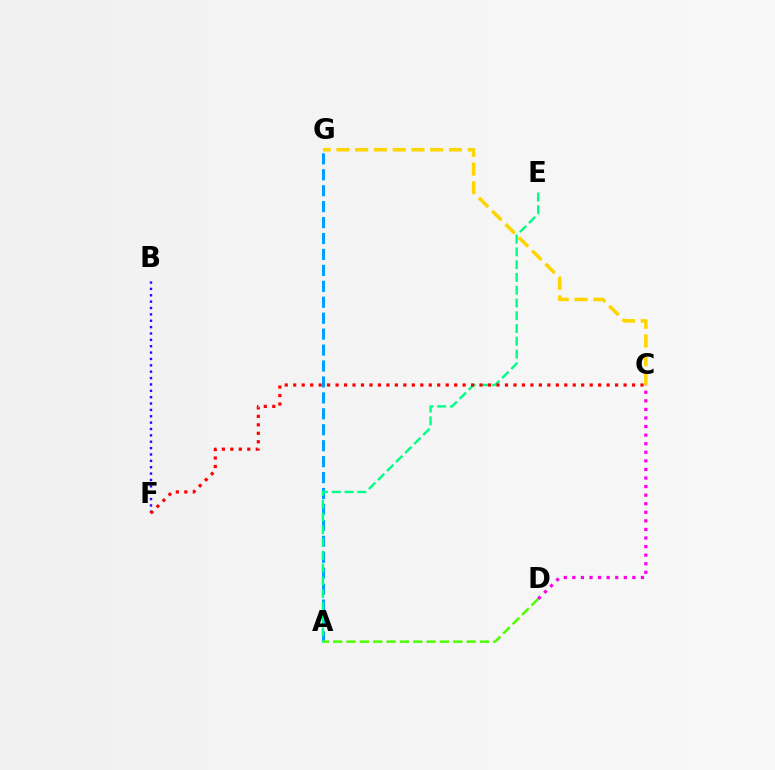{('B', 'F'): [{'color': '#3700ff', 'line_style': 'dotted', 'thickness': 1.73}], ('A', 'G'): [{'color': '#009eff', 'line_style': 'dashed', 'thickness': 2.16}], ('A', 'E'): [{'color': '#00ff86', 'line_style': 'dashed', 'thickness': 1.74}], ('A', 'D'): [{'color': '#4fff00', 'line_style': 'dashed', 'thickness': 1.81}], ('C', 'D'): [{'color': '#ff00ed', 'line_style': 'dotted', 'thickness': 2.33}], ('C', 'F'): [{'color': '#ff0000', 'line_style': 'dotted', 'thickness': 2.3}], ('C', 'G'): [{'color': '#ffd500', 'line_style': 'dashed', 'thickness': 2.55}]}